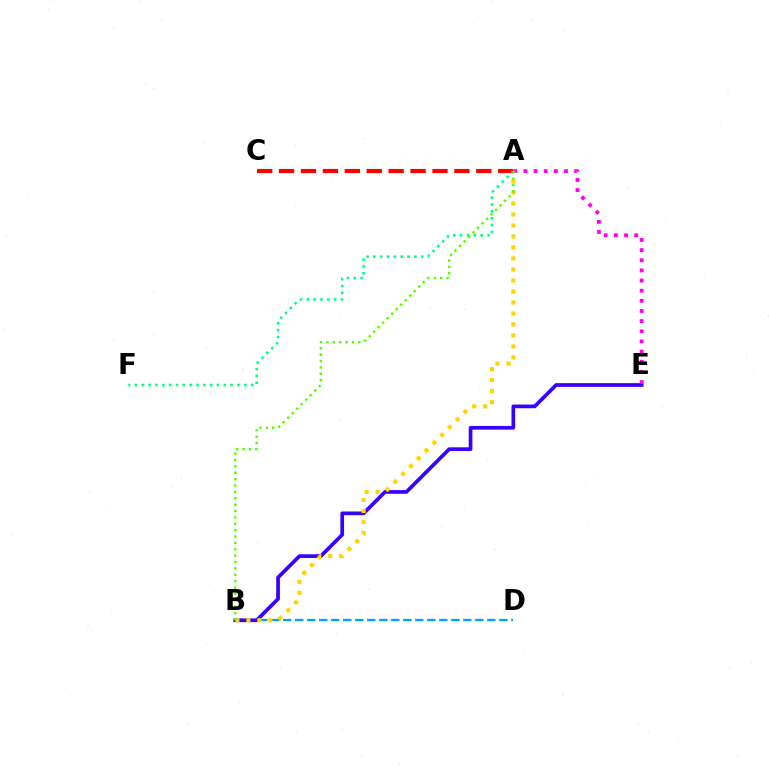{('B', 'D'): [{'color': '#009eff', 'line_style': 'dashed', 'thickness': 1.63}], ('A', 'F'): [{'color': '#00ff86', 'line_style': 'dotted', 'thickness': 1.86}], ('A', 'C'): [{'color': '#ff0000', 'line_style': 'dashed', 'thickness': 2.98}], ('B', 'E'): [{'color': '#3700ff', 'line_style': 'solid', 'thickness': 2.66}], ('A', 'E'): [{'color': '#ff00ed', 'line_style': 'dotted', 'thickness': 2.76}], ('A', 'B'): [{'color': '#ffd500', 'line_style': 'dotted', 'thickness': 2.99}, {'color': '#4fff00', 'line_style': 'dotted', 'thickness': 1.73}]}